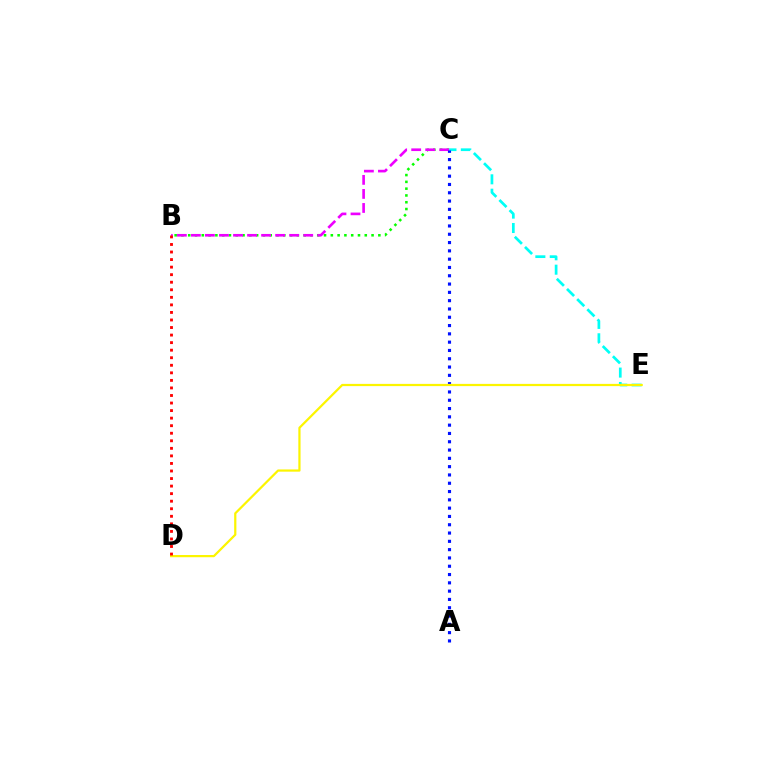{('B', 'C'): [{'color': '#08ff00', 'line_style': 'dotted', 'thickness': 1.84}, {'color': '#ee00ff', 'line_style': 'dashed', 'thickness': 1.91}], ('C', 'E'): [{'color': '#00fff6', 'line_style': 'dashed', 'thickness': 1.95}], ('A', 'C'): [{'color': '#0010ff', 'line_style': 'dotted', 'thickness': 2.25}], ('D', 'E'): [{'color': '#fcf500', 'line_style': 'solid', 'thickness': 1.6}], ('B', 'D'): [{'color': '#ff0000', 'line_style': 'dotted', 'thickness': 2.05}]}